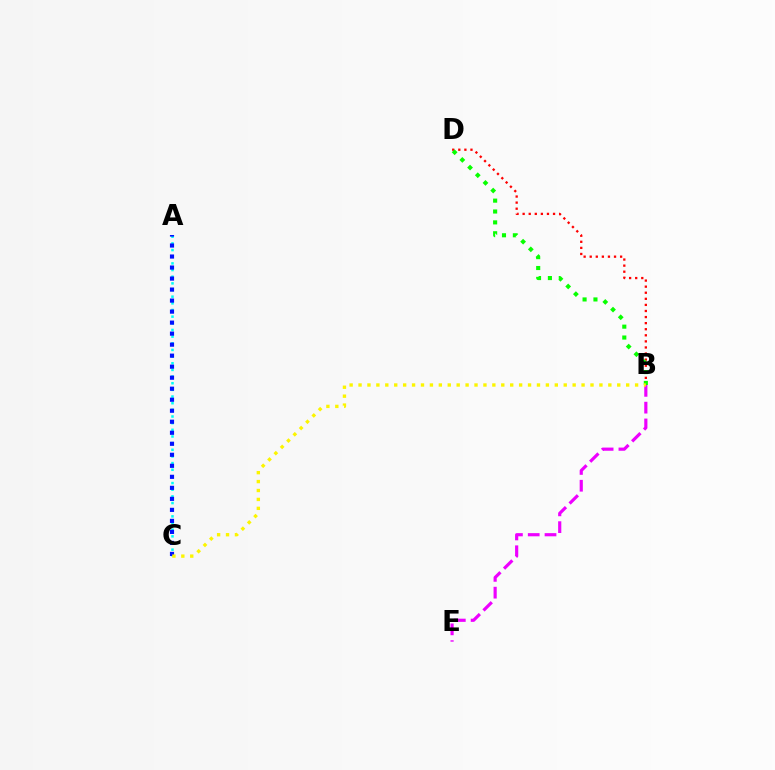{('B', 'D'): [{'color': '#ff0000', 'line_style': 'dotted', 'thickness': 1.65}, {'color': '#08ff00', 'line_style': 'dotted', 'thickness': 2.95}], ('B', 'E'): [{'color': '#ee00ff', 'line_style': 'dashed', 'thickness': 2.28}], ('A', 'C'): [{'color': '#00fff6', 'line_style': 'dotted', 'thickness': 1.81}, {'color': '#0010ff', 'line_style': 'dotted', 'thickness': 2.99}], ('B', 'C'): [{'color': '#fcf500', 'line_style': 'dotted', 'thickness': 2.42}]}